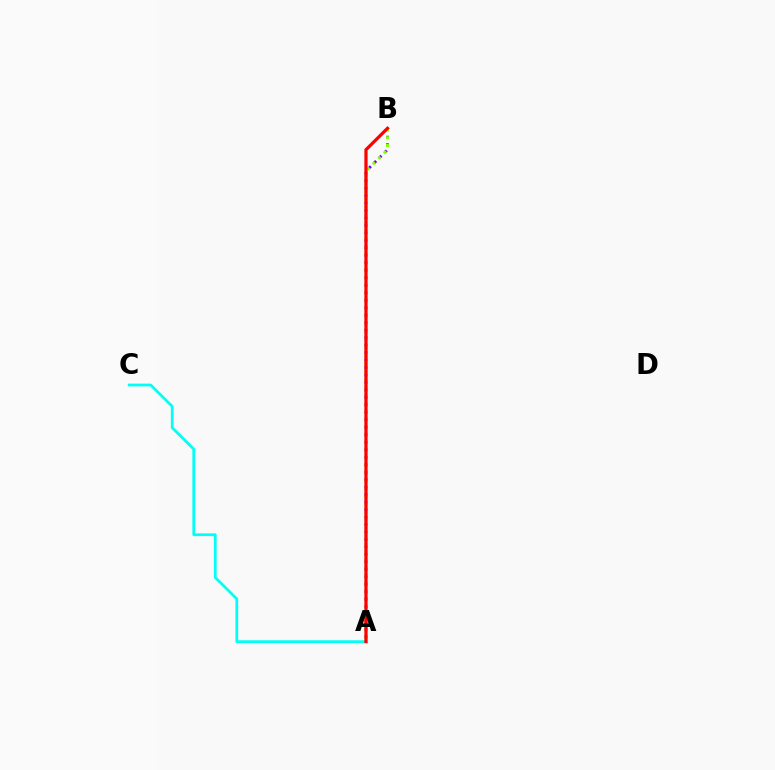{('A', 'B'): [{'color': '#7200ff', 'line_style': 'dotted', 'thickness': 2.03}, {'color': '#84ff00', 'line_style': 'dotted', 'thickness': 2.13}, {'color': '#ff0000', 'line_style': 'solid', 'thickness': 2.32}], ('A', 'C'): [{'color': '#00fff6', 'line_style': 'solid', 'thickness': 1.98}]}